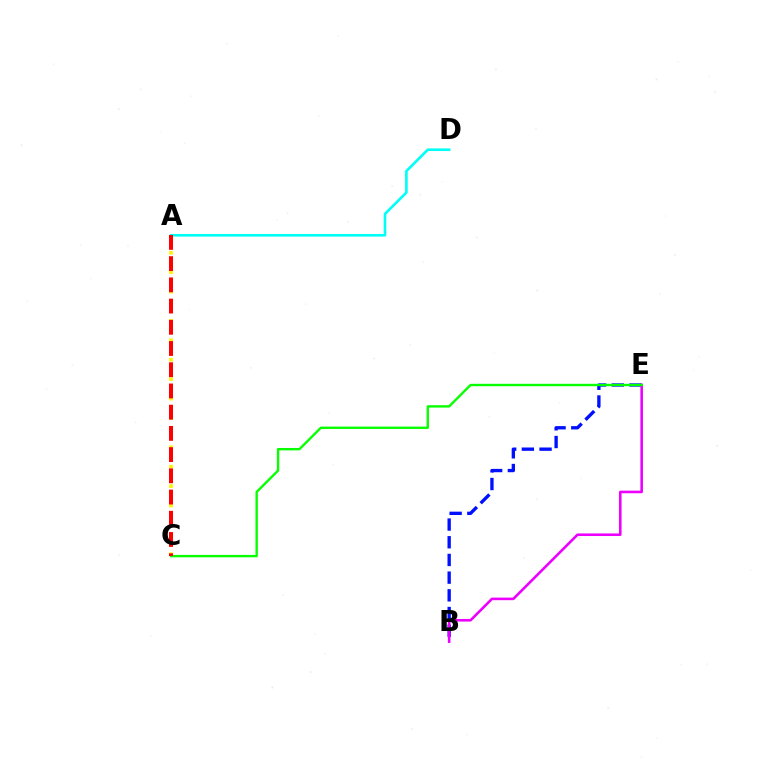{('A', 'C'): [{'color': '#fcf500', 'line_style': 'dotted', 'thickness': 2.64}, {'color': '#ff0000', 'line_style': 'dashed', 'thickness': 2.88}], ('A', 'D'): [{'color': '#00fff6', 'line_style': 'solid', 'thickness': 1.89}], ('B', 'E'): [{'color': '#0010ff', 'line_style': 'dashed', 'thickness': 2.4}, {'color': '#ee00ff', 'line_style': 'solid', 'thickness': 1.86}], ('C', 'E'): [{'color': '#08ff00', 'line_style': 'solid', 'thickness': 1.71}]}